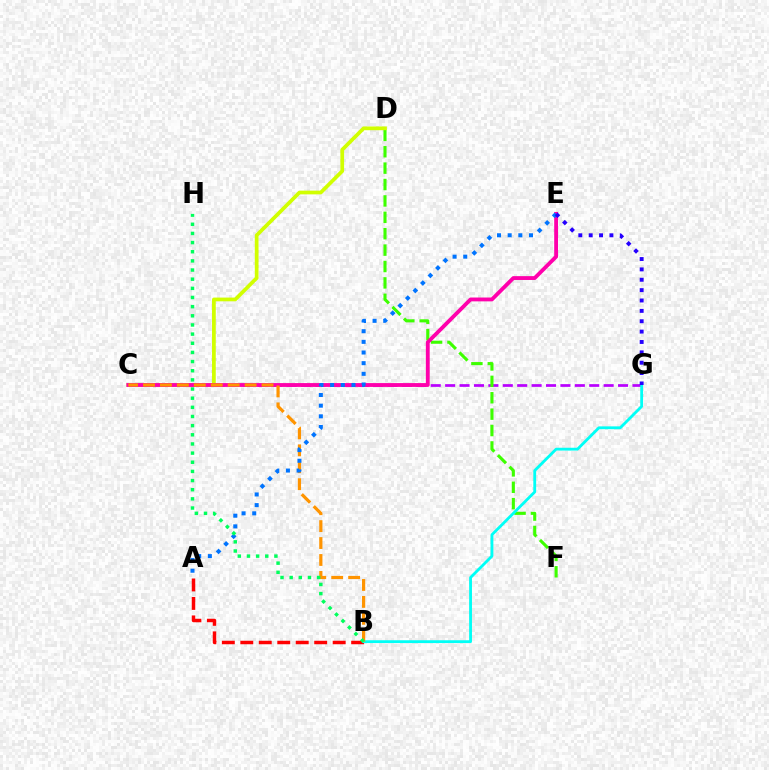{('A', 'B'): [{'color': '#ff0000', 'line_style': 'dashed', 'thickness': 2.51}], ('C', 'G'): [{'color': '#b900ff', 'line_style': 'dashed', 'thickness': 1.96}], ('D', 'F'): [{'color': '#3dff00', 'line_style': 'dashed', 'thickness': 2.23}], ('C', 'D'): [{'color': '#d1ff00', 'line_style': 'solid', 'thickness': 2.69}], ('B', 'G'): [{'color': '#00fff6', 'line_style': 'solid', 'thickness': 2.03}], ('C', 'E'): [{'color': '#ff00ac', 'line_style': 'solid', 'thickness': 2.76}], ('B', 'C'): [{'color': '#ff9400', 'line_style': 'dashed', 'thickness': 2.3}], ('A', 'E'): [{'color': '#0074ff', 'line_style': 'dotted', 'thickness': 2.9}], ('E', 'G'): [{'color': '#2500ff', 'line_style': 'dotted', 'thickness': 2.82}], ('B', 'H'): [{'color': '#00ff5c', 'line_style': 'dotted', 'thickness': 2.49}]}